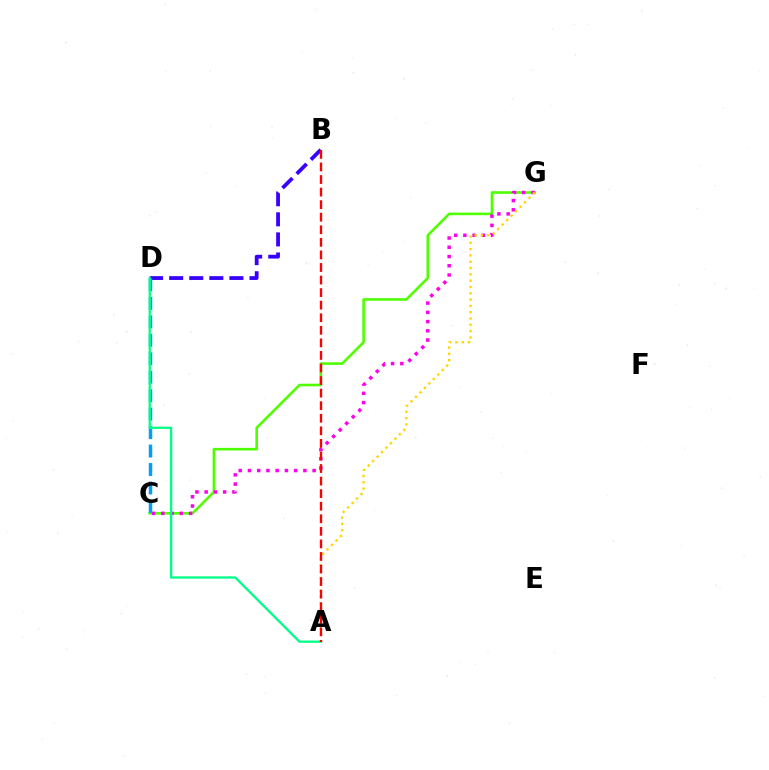{('C', 'G'): [{'color': '#4fff00', 'line_style': 'solid', 'thickness': 1.87}, {'color': '#ff00ed', 'line_style': 'dotted', 'thickness': 2.51}], ('A', 'G'): [{'color': '#ffd500', 'line_style': 'dotted', 'thickness': 1.71}], ('B', 'D'): [{'color': '#3700ff', 'line_style': 'dashed', 'thickness': 2.73}], ('C', 'D'): [{'color': '#009eff', 'line_style': 'dashed', 'thickness': 2.51}], ('A', 'D'): [{'color': '#00ff86', 'line_style': 'solid', 'thickness': 1.66}], ('A', 'B'): [{'color': '#ff0000', 'line_style': 'dashed', 'thickness': 1.71}]}